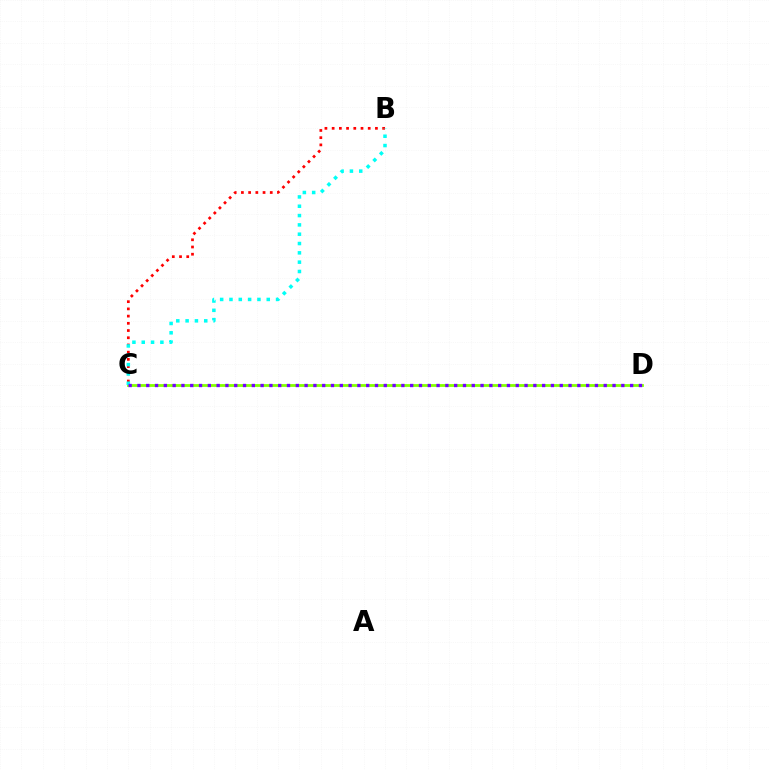{('B', 'C'): [{'color': '#ff0000', 'line_style': 'dotted', 'thickness': 1.96}, {'color': '#00fff6', 'line_style': 'dotted', 'thickness': 2.53}], ('C', 'D'): [{'color': '#84ff00', 'line_style': 'solid', 'thickness': 2.01}, {'color': '#7200ff', 'line_style': 'dotted', 'thickness': 2.39}]}